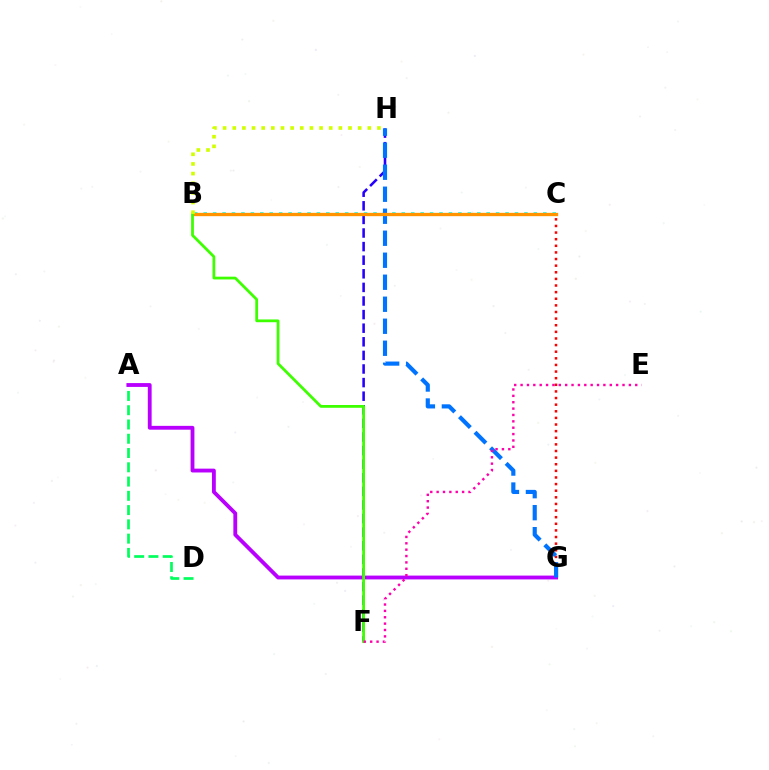{('F', 'H'): [{'color': '#2500ff', 'line_style': 'dashed', 'thickness': 1.85}], ('A', 'D'): [{'color': '#00ff5c', 'line_style': 'dashed', 'thickness': 1.94}], ('C', 'G'): [{'color': '#ff0000', 'line_style': 'dotted', 'thickness': 1.8}], ('A', 'G'): [{'color': '#b900ff', 'line_style': 'solid', 'thickness': 2.76}], ('B', 'C'): [{'color': '#00fff6', 'line_style': 'dotted', 'thickness': 2.56}, {'color': '#ff9400', 'line_style': 'solid', 'thickness': 2.4}], ('G', 'H'): [{'color': '#0074ff', 'line_style': 'dashed', 'thickness': 2.99}], ('B', 'F'): [{'color': '#3dff00', 'line_style': 'solid', 'thickness': 1.99}], ('E', 'F'): [{'color': '#ff00ac', 'line_style': 'dotted', 'thickness': 1.73}], ('B', 'H'): [{'color': '#d1ff00', 'line_style': 'dotted', 'thickness': 2.62}]}